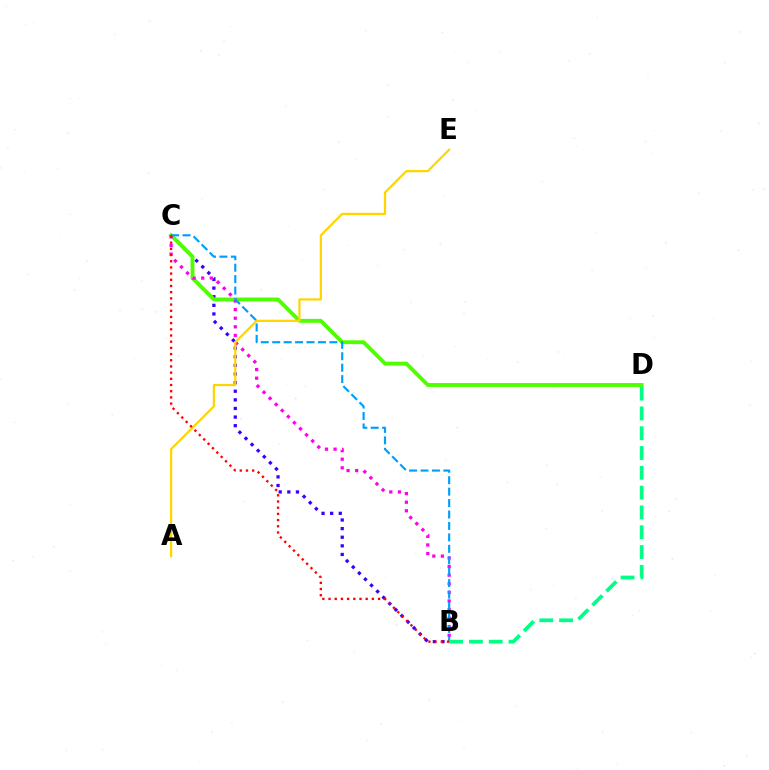{('B', 'C'): [{'color': '#3700ff', 'line_style': 'dotted', 'thickness': 2.34}, {'color': '#ff00ed', 'line_style': 'dotted', 'thickness': 2.34}, {'color': '#009eff', 'line_style': 'dashed', 'thickness': 1.55}, {'color': '#ff0000', 'line_style': 'dotted', 'thickness': 1.68}], ('C', 'D'): [{'color': '#4fff00', 'line_style': 'solid', 'thickness': 2.78}], ('B', 'D'): [{'color': '#00ff86', 'line_style': 'dashed', 'thickness': 2.69}], ('A', 'E'): [{'color': '#ffd500', 'line_style': 'solid', 'thickness': 1.6}]}